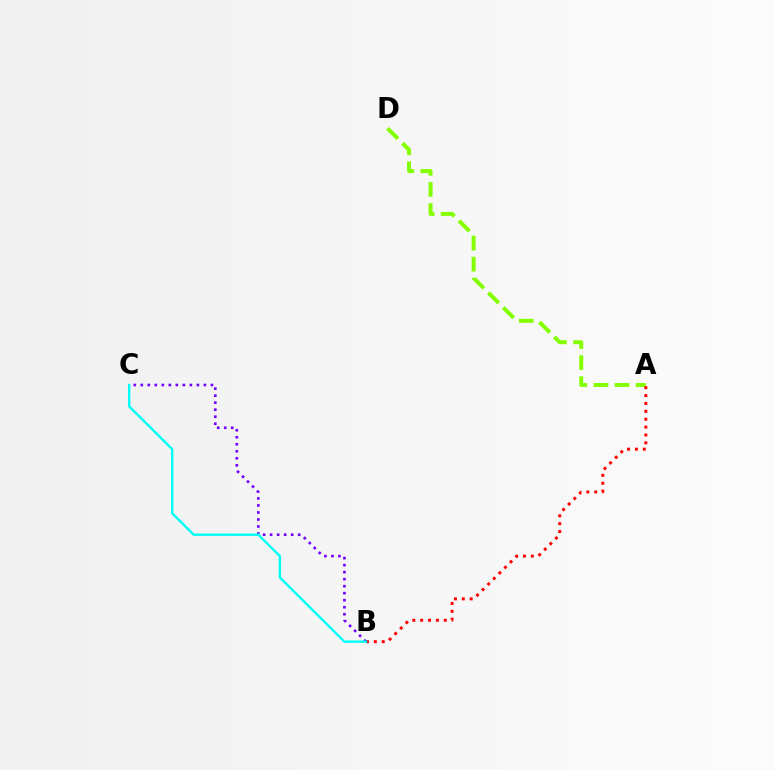{('A', 'D'): [{'color': '#84ff00', 'line_style': 'dashed', 'thickness': 2.86}], ('A', 'B'): [{'color': '#ff0000', 'line_style': 'dotted', 'thickness': 2.14}], ('B', 'C'): [{'color': '#7200ff', 'line_style': 'dotted', 'thickness': 1.91}, {'color': '#00fff6', 'line_style': 'solid', 'thickness': 1.7}]}